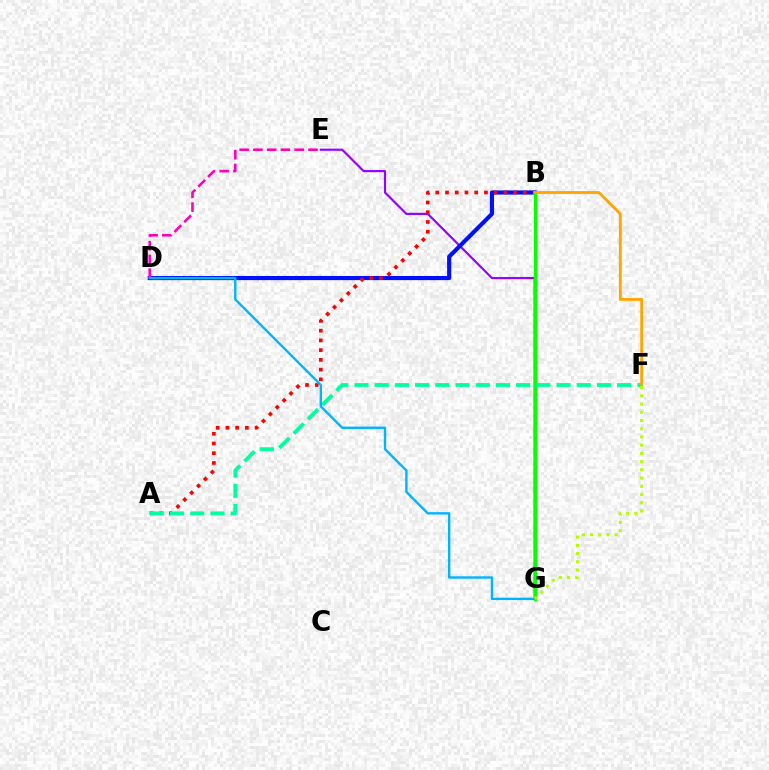{('E', 'G'): [{'color': '#9b00ff', 'line_style': 'solid', 'thickness': 1.56}], ('B', 'D'): [{'color': '#0010ff', 'line_style': 'solid', 'thickness': 2.98}], ('D', 'E'): [{'color': '#ff00bd', 'line_style': 'dashed', 'thickness': 1.87}], ('A', 'B'): [{'color': '#ff0000', 'line_style': 'dotted', 'thickness': 2.65}], ('B', 'G'): [{'color': '#08ff00', 'line_style': 'solid', 'thickness': 2.33}], ('A', 'F'): [{'color': '#00ff9d', 'line_style': 'dashed', 'thickness': 2.75}], ('D', 'G'): [{'color': '#00b5ff', 'line_style': 'solid', 'thickness': 1.72}], ('B', 'F'): [{'color': '#ffa500', 'line_style': 'solid', 'thickness': 2.02}], ('F', 'G'): [{'color': '#b3ff00', 'line_style': 'dotted', 'thickness': 2.23}]}